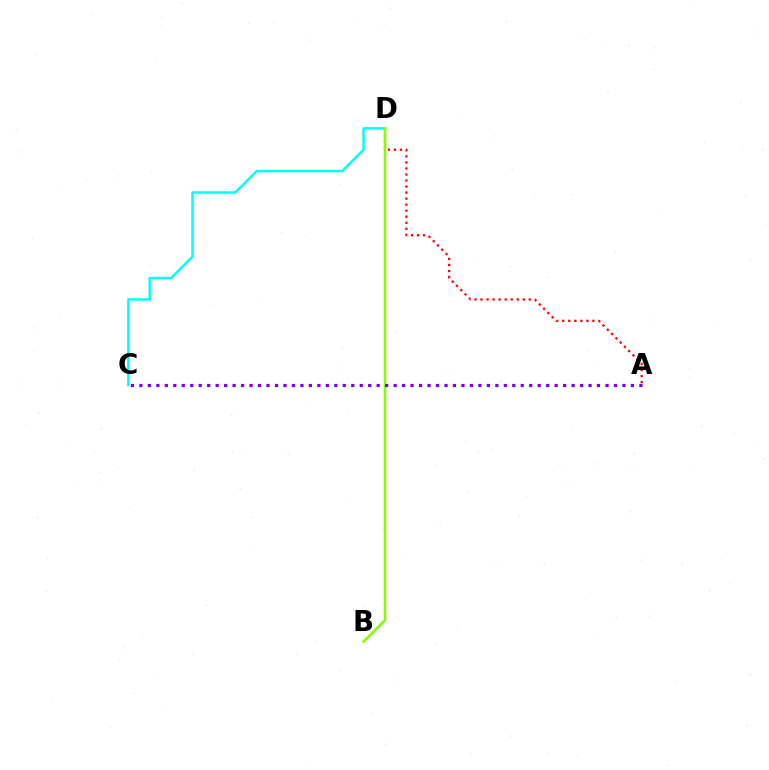{('A', 'D'): [{'color': '#ff0000', 'line_style': 'dotted', 'thickness': 1.64}], ('C', 'D'): [{'color': '#00fff6', 'line_style': 'solid', 'thickness': 1.78}], ('B', 'D'): [{'color': '#84ff00', 'line_style': 'solid', 'thickness': 1.85}], ('A', 'C'): [{'color': '#7200ff', 'line_style': 'dotted', 'thickness': 2.3}]}